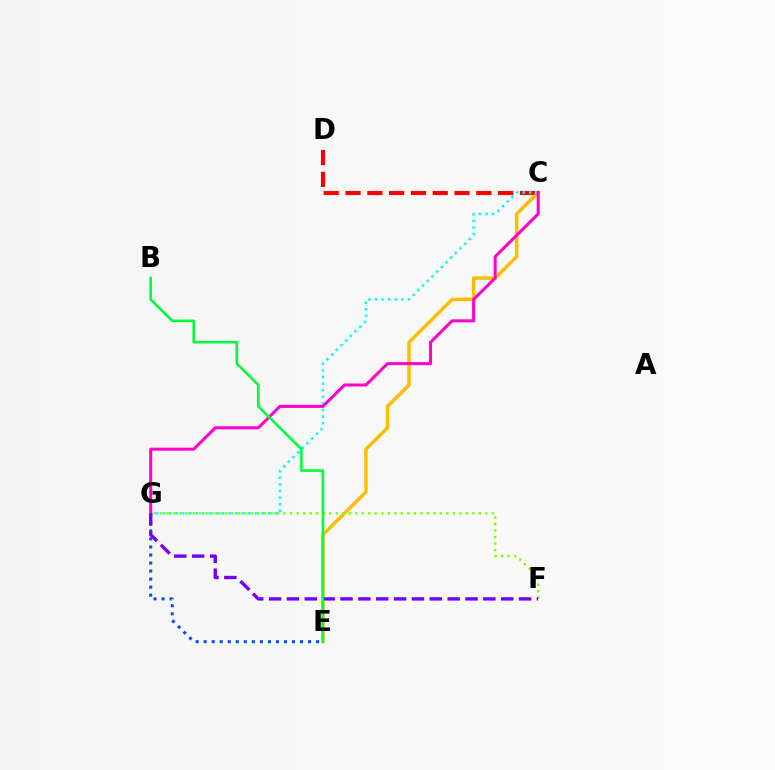{('E', 'G'): [{'color': '#004bff', 'line_style': 'dotted', 'thickness': 2.18}], ('C', 'D'): [{'color': '#ff0000', 'line_style': 'dashed', 'thickness': 2.96}], ('C', 'E'): [{'color': '#ffbd00', 'line_style': 'solid', 'thickness': 2.49}], ('C', 'G'): [{'color': '#00fff6', 'line_style': 'dotted', 'thickness': 1.79}, {'color': '#ff00cf', 'line_style': 'solid', 'thickness': 2.17}], ('F', 'G'): [{'color': '#84ff00', 'line_style': 'dotted', 'thickness': 1.77}, {'color': '#7200ff', 'line_style': 'dashed', 'thickness': 2.43}], ('B', 'E'): [{'color': '#00ff39', 'line_style': 'solid', 'thickness': 1.86}]}